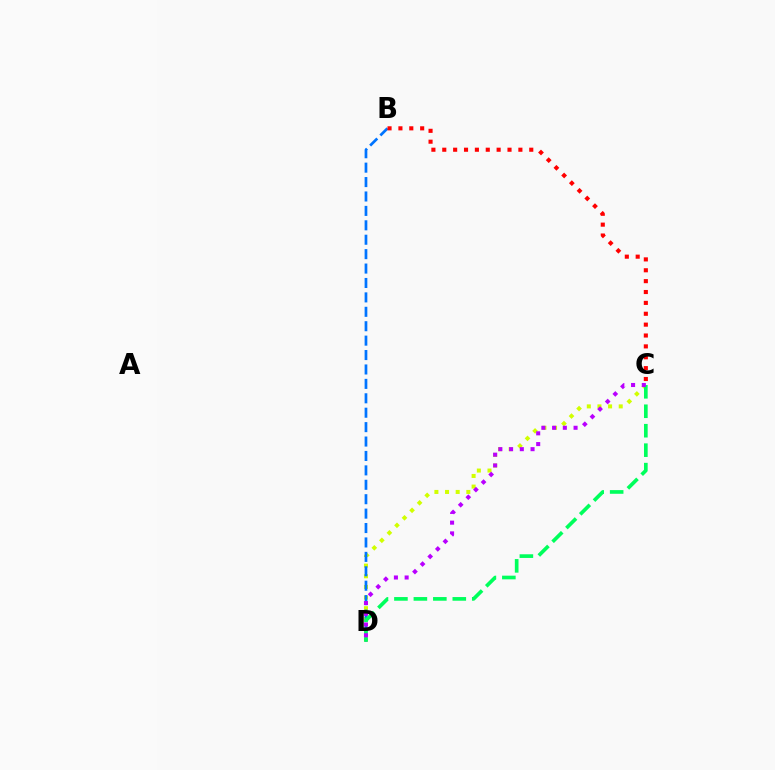{('C', 'D'): [{'color': '#d1ff00', 'line_style': 'dotted', 'thickness': 2.89}, {'color': '#00ff5c', 'line_style': 'dashed', 'thickness': 2.64}, {'color': '#b900ff', 'line_style': 'dotted', 'thickness': 2.92}], ('B', 'D'): [{'color': '#0074ff', 'line_style': 'dashed', 'thickness': 1.96}], ('B', 'C'): [{'color': '#ff0000', 'line_style': 'dotted', 'thickness': 2.95}]}